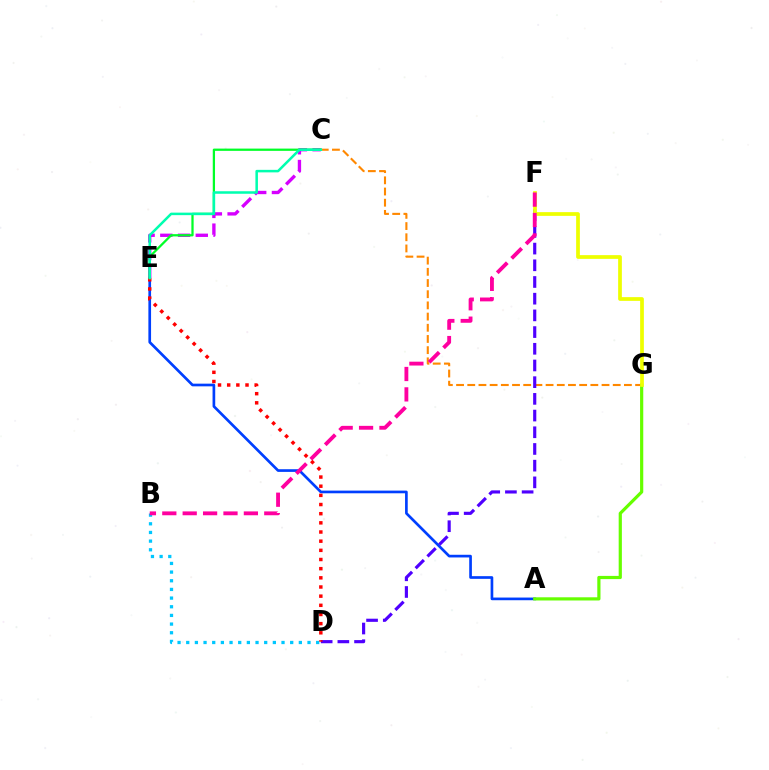{('C', 'G'): [{'color': '#ff8800', 'line_style': 'dashed', 'thickness': 1.52}], ('C', 'E'): [{'color': '#d600ff', 'line_style': 'dashed', 'thickness': 2.41}, {'color': '#00ff27', 'line_style': 'solid', 'thickness': 1.63}, {'color': '#00ffaf', 'line_style': 'solid', 'thickness': 1.82}], ('A', 'E'): [{'color': '#003fff', 'line_style': 'solid', 'thickness': 1.93}], ('D', 'F'): [{'color': '#4f00ff', 'line_style': 'dashed', 'thickness': 2.27}], ('B', 'D'): [{'color': '#00c7ff', 'line_style': 'dotted', 'thickness': 2.35}], ('A', 'G'): [{'color': '#66ff00', 'line_style': 'solid', 'thickness': 2.3}], ('F', 'G'): [{'color': '#eeff00', 'line_style': 'solid', 'thickness': 2.68}], ('B', 'F'): [{'color': '#ff00a0', 'line_style': 'dashed', 'thickness': 2.77}], ('D', 'E'): [{'color': '#ff0000', 'line_style': 'dotted', 'thickness': 2.49}]}